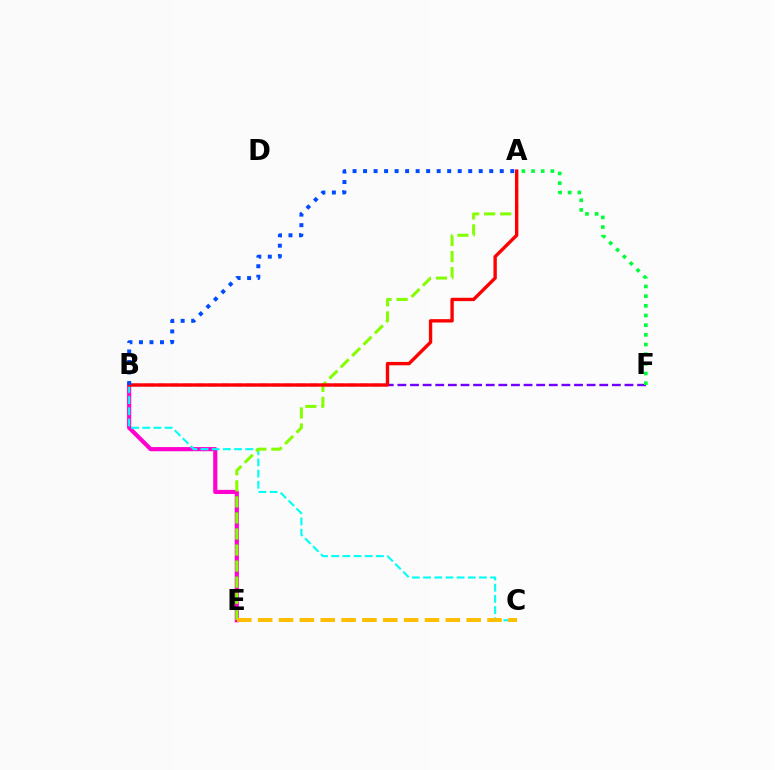{('B', 'E'): [{'color': '#ff00cf', 'line_style': 'solid', 'thickness': 2.99}], ('B', 'F'): [{'color': '#7200ff', 'line_style': 'dashed', 'thickness': 1.71}], ('B', 'C'): [{'color': '#00fff6', 'line_style': 'dashed', 'thickness': 1.52}], ('A', 'F'): [{'color': '#00ff39', 'line_style': 'dotted', 'thickness': 2.63}], ('A', 'E'): [{'color': '#84ff00', 'line_style': 'dashed', 'thickness': 2.18}], ('A', 'B'): [{'color': '#ff0000', 'line_style': 'solid', 'thickness': 2.42}, {'color': '#004bff', 'line_style': 'dotted', 'thickness': 2.86}], ('C', 'E'): [{'color': '#ffbd00', 'line_style': 'dashed', 'thickness': 2.83}]}